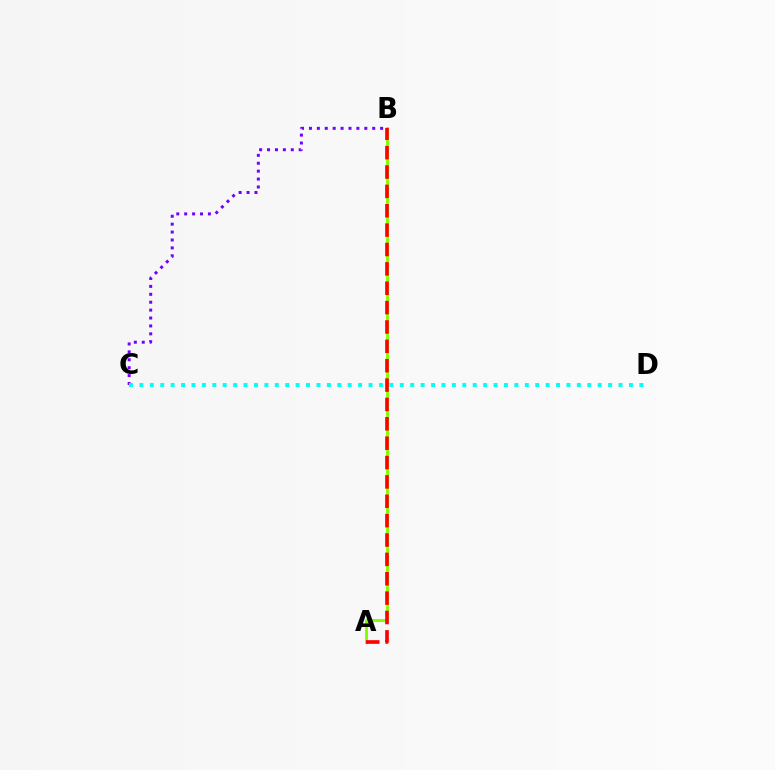{('A', 'B'): [{'color': '#84ff00', 'line_style': 'solid', 'thickness': 2.13}, {'color': '#ff0000', 'line_style': 'dashed', 'thickness': 2.63}], ('B', 'C'): [{'color': '#7200ff', 'line_style': 'dotted', 'thickness': 2.15}], ('C', 'D'): [{'color': '#00fff6', 'line_style': 'dotted', 'thickness': 2.83}]}